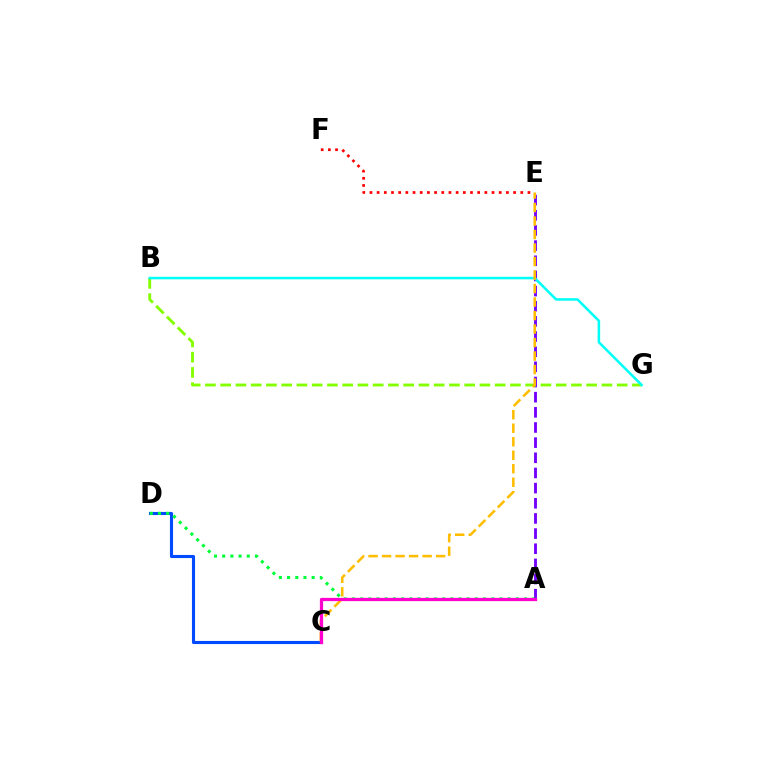{('A', 'E'): [{'color': '#7200ff', 'line_style': 'dashed', 'thickness': 2.06}], ('B', 'G'): [{'color': '#84ff00', 'line_style': 'dashed', 'thickness': 2.07}, {'color': '#00fff6', 'line_style': 'solid', 'thickness': 1.81}], ('C', 'D'): [{'color': '#004bff', 'line_style': 'solid', 'thickness': 2.23}], ('A', 'D'): [{'color': '#00ff39', 'line_style': 'dotted', 'thickness': 2.23}], ('C', 'E'): [{'color': '#ffbd00', 'line_style': 'dashed', 'thickness': 1.83}], ('A', 'C'): [{'color': '#ff00cf', 'line_style': 'solid', 'thickness': 2.33}], ('E', 'F'): [{'color': '#ff0000', 'line_style': 'dotted', 'thickness': 1.95}]}